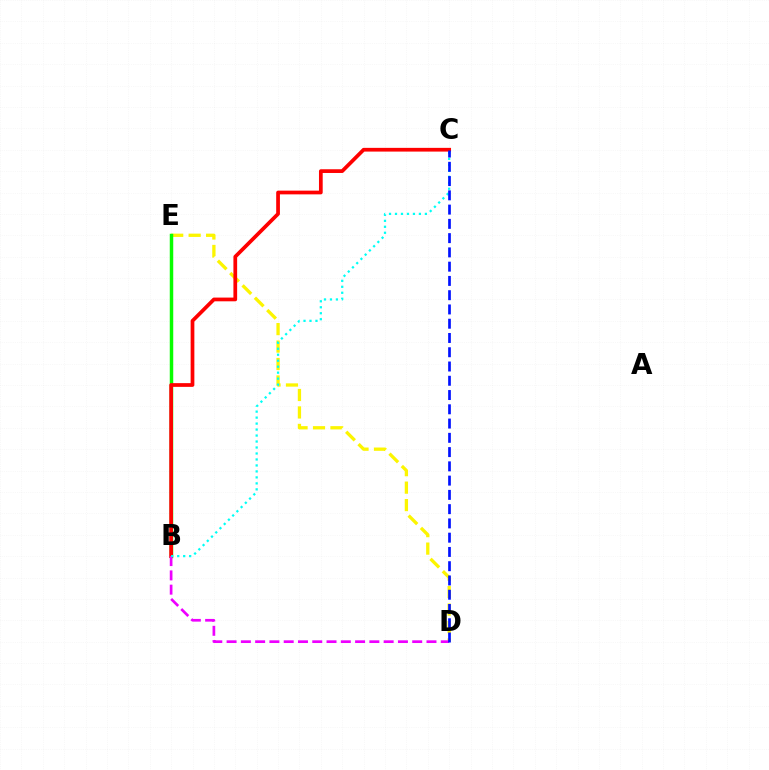{('D', 'E'): [{'color': '#fcf500', 'line_style': 'dashed', 'thickness': 2.37}], ('B', 'E'): [{'color': '#08ff00', 'line_style': 'solid', 'thickness': 2.5}], ('B', 'C'): [{'color': '#ff0000', 'line_style': 'solid', 'thickness': 2.68}, {'color': '#00fff6', 'line_style': 'dotted', 'thickness': 1.62}], ('B', 'D'): [{'color': '#ee00ff', 'line_style': 'dashed', 'thickness': 1.94}], ('C', 'D'): [{'color': '#0010ff', 'line_style': 'dashed', 'thickness': 1.94}]}